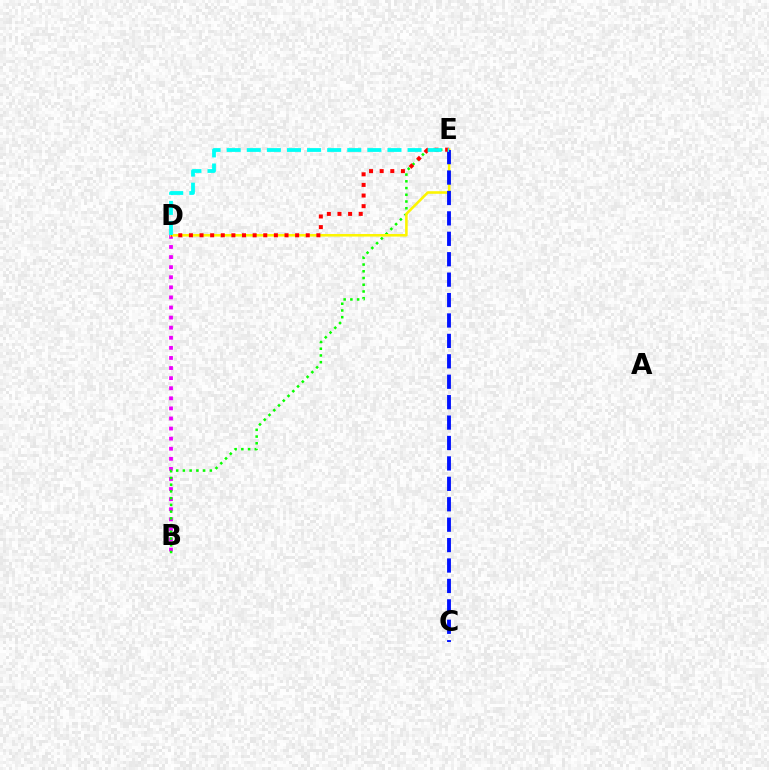{('B', 'D'): [{'color': '#ee00ff', 'line_style': 'dotted', 'thickness': 2.74}], ('B', 'E'): [{'color': '#08ff00', 'line_style': 'dotted', 'thickness': 1.83}], ('D', 'E'): [{'color': '#fcf500', 'line_style': 'solid', 'thickness': 1.85}, {'color': '#ff0000', 'line_style': 'dotted', 'thickness': 2.89}, {'color': '#00fff6', 'line_style': 'dashed', 'thickness': 2.73}], ('C', 'E'): [{'color': '#0010ff', 'line_style': 'dashed', 'thickness': 2.77}]}